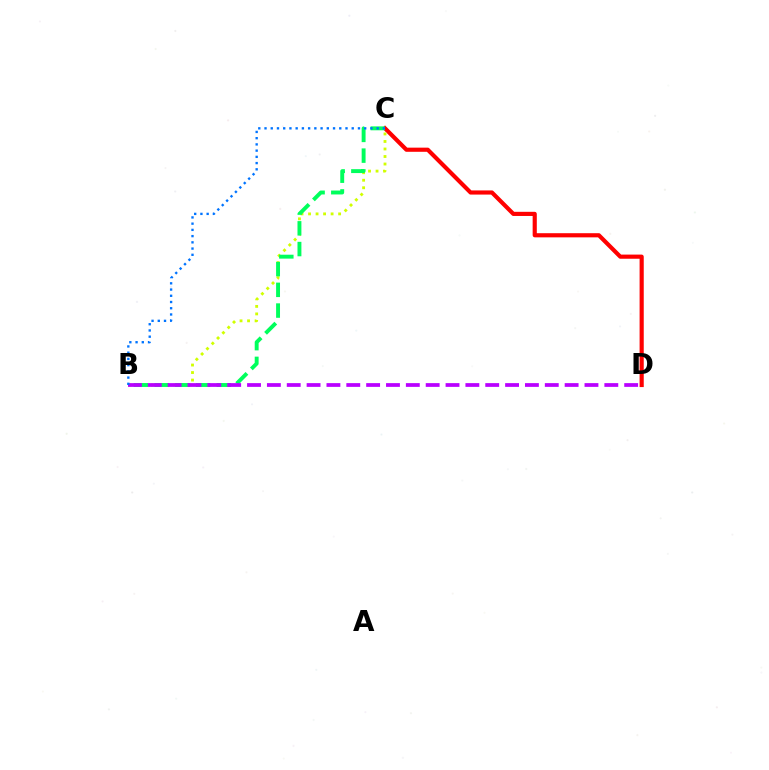{('C', 'D'): [{'color': '#ff0000', 'line_style': 'solid', 'thickness': 2.99}], ('B', 'C'): [{'color': '#d1ff00', 'line_style': 'dotted', 'thickness': 2.04}, {'color': '#00ff5c', 'line_style': 'dashed', 'thickness': 2.82}, {'color': '#0074ff', 'line_style': 'dotted', 'thickness': 1.69}], ('B', 'D'): [{'color': '#b900ff', 'line_style': 'dashed', 'thickness': 2.7}]}